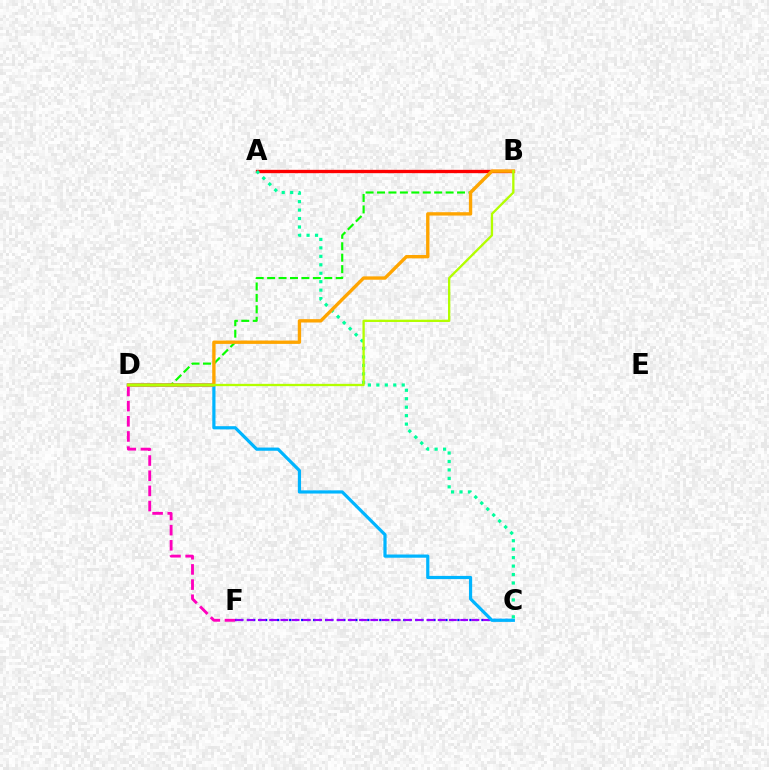{('C', 'F'): [{'color': '#0010ff', 'line_style': 'dotted', 'thickness': 1.63}, {'color': '#9b00ff', 'line_style': 'dashed', 'thickness': 1.53}], ('A', 'B'): [{'color': '#ff0000', 'line_style': 'solid', 'thickness': 2.39}], ('C', 'D'): [{'color': '#00b5ff', 'line_style': 'solid', 'thickness': 2.3}], ('D', 'F'): [{'color': '#ff00bd', 'line_style': 'dashed', 'thickness': 2.06}], ('A', 'C'): [{'color': '#00ff9d', 'line_style': 'dotted', 'thickness': 2.3}], ('B', 'D'): [{'color': '#08ff00', 'line_style': 'dashed', 'thickness': 1.55}, {'color': '#ffa500', 'line_style': 'solid', 'thickness': 2.41}, {'color': '#b3ff00', 'line_style': 'solid', 'thickness': 1.66}]}